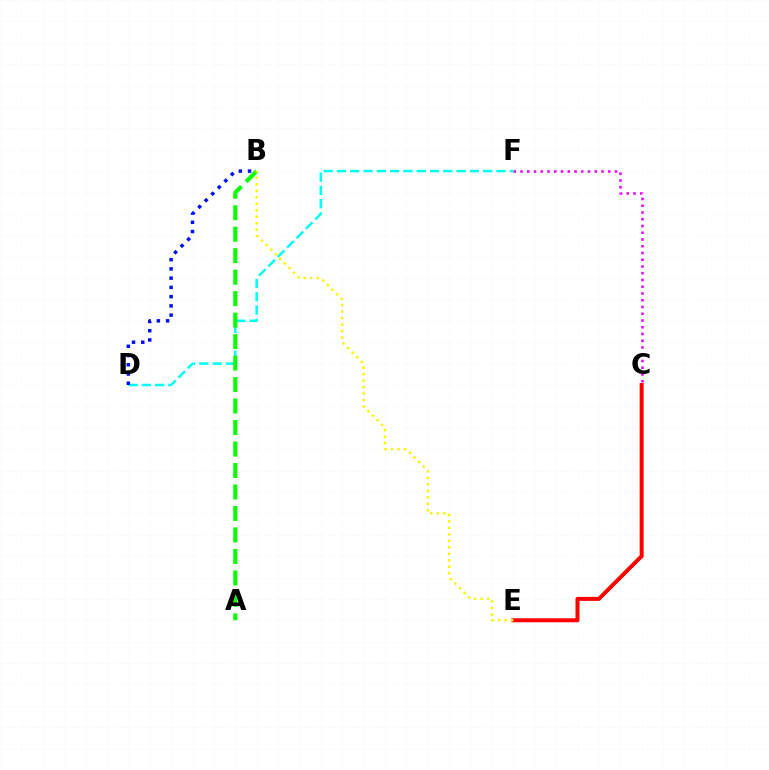{('C', 'F'): [{'color': '#ee00ff', 'line_style': 'dotted', 'thickness': 1.83}], ('C', 'E'): [{'color': '#ff0000', 'line_style': 'solid', 'thickness': 2.86}], ('D', 'F'): [{'color': '#00fff6', 'line_style': 'dashed', 'thickness': 1.81}], ('A', 'B'): [{'color': '#08ff00', 'line_style': 'dashed', 'thickness': 2.92}], ('B', 'D'): [{'color': '#0010ff', 'line_style': 'dotted', 'thickness': 2.51}], ('B', 'E'): [{'color': '#fcf500', 'line_style': 'dotted', 'thickness': 1.76}]}